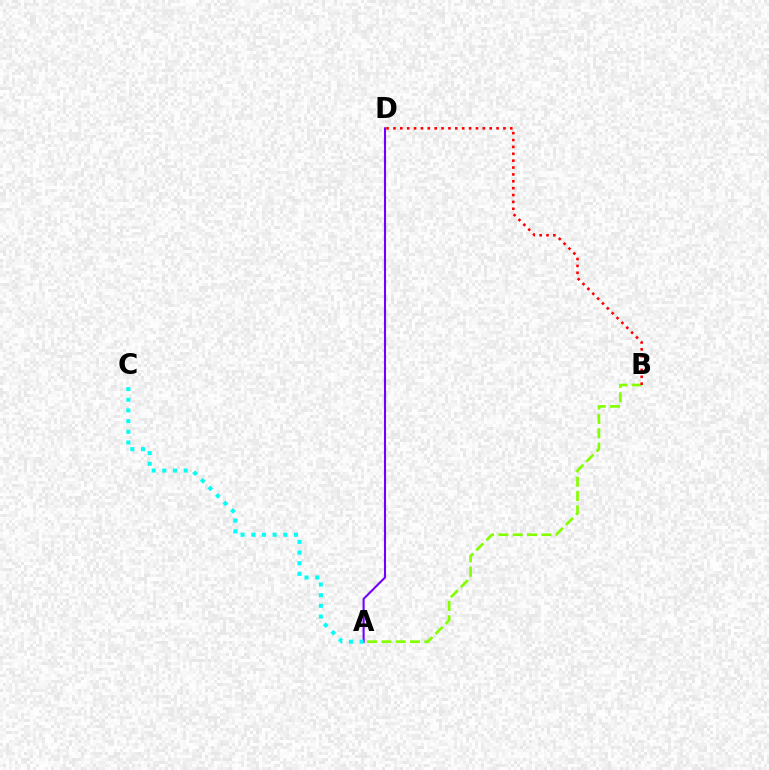{('A', 'B'): [{'color': '#84ff00', 'line_style': 'dashed', 'thickness': 1.95}], ('B', 'D'): [{'color': '#ff0000', 'line_style': 'dotted', 'thickness': 1.87}], ('A', 'D'): [{'color': '#7200ff', 'line_style': 'solid', 'thickness': 1.5}], ('A', 'C'): [{'color': '#00fff6', 'line_style': 'dotted', 'thickness': 2.9}]}